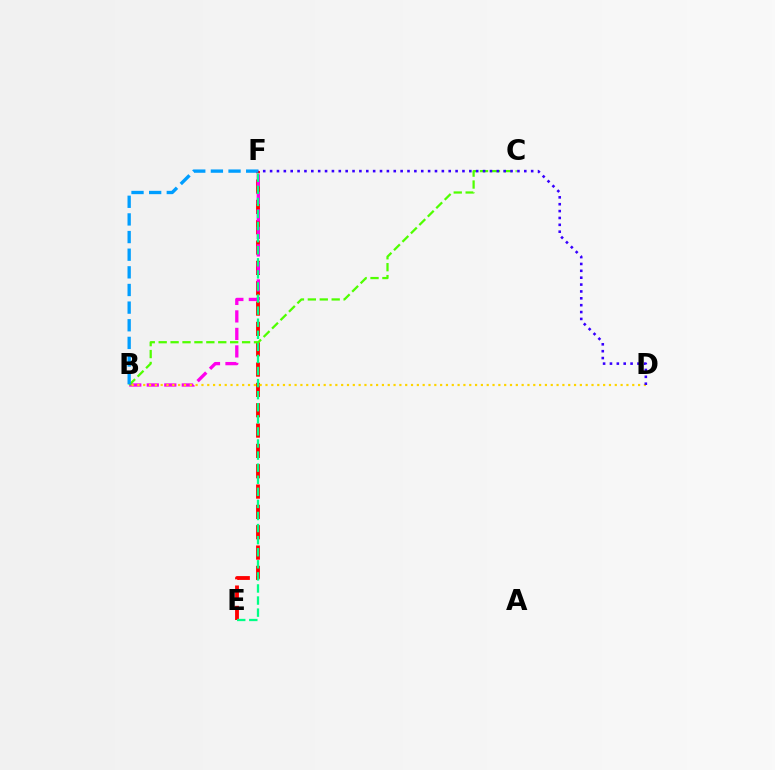{('E', 'F'): [{'color': '#ff0000', 'line_style': 'dashed', 'thickness': 2.76}, {'color': '#00ff86', 'line_style': 'dashed', 'thickness': 1.64}], ('B', 'F'): [{'color': '#ff00ed', 'line_style': 'dashed', 'thickness': 2.38}, {'color': '#009eff', 'line_style': 'dashed', 'thickness': 2.4}], ('B', 'D'): [{'color': '#ffd500', 'line_style': 'dotted', 'thickness': 1.58}], ('B', 'C'): [{'color': '#4fff00', 'line_style': 'dashed', 'thickness': 1.62}], ('D', 'F'): [{'color': '#3700ff', 'line_style': 'dotted', 'thickness': 1.87}]}